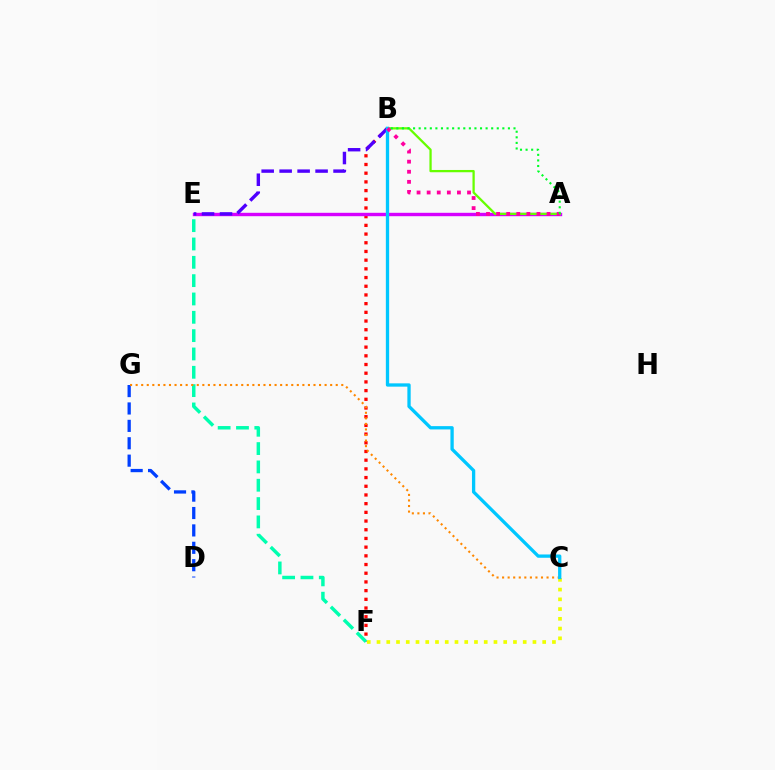{('B', 'F'): [{'color': '#ff0000', 'line_style': 'dotted', 'thickness': 2.36}], ('C', 'F'): [{'color': '#eeff00', 'line_style': 'dotted', 'thickness': 2.65}], ('D', 'G'): [{'color': '#003fff', 'line_style': 'dashed', 'thickness': 2.36}], ('E', 'F'): [{'color': '#00ffaf', 'line_style': 'dashed', 'thickness': 2.49}], ('A', 'E'): [{'color': '#d600ff', 'line_style': 'solid', 'thickness': 2.45}], ('C', 'G'): [{'color': '#ff8800', 'line_style': 'dotted', 'thickness': 1.51}], ('A', 'B'): [{'color': '#66ff00', 'line_style': 'solid', 'thickness': 1.64}, {'color': '#ff00a0', 'line_style': 'dotted', 'thickness': 2.74}, {'color': '#00ff27', 'line_style': 'dotted', 'thickness': 1.52}], ('B', 'E'): [{'color': '#4f00ff', 'line_style': 'dashed', 'thickness': 2.44}], ('B', 'C'): [{'color': '#00c7ff', 'line_style': 'solid', 'thickness': 2.38}]}